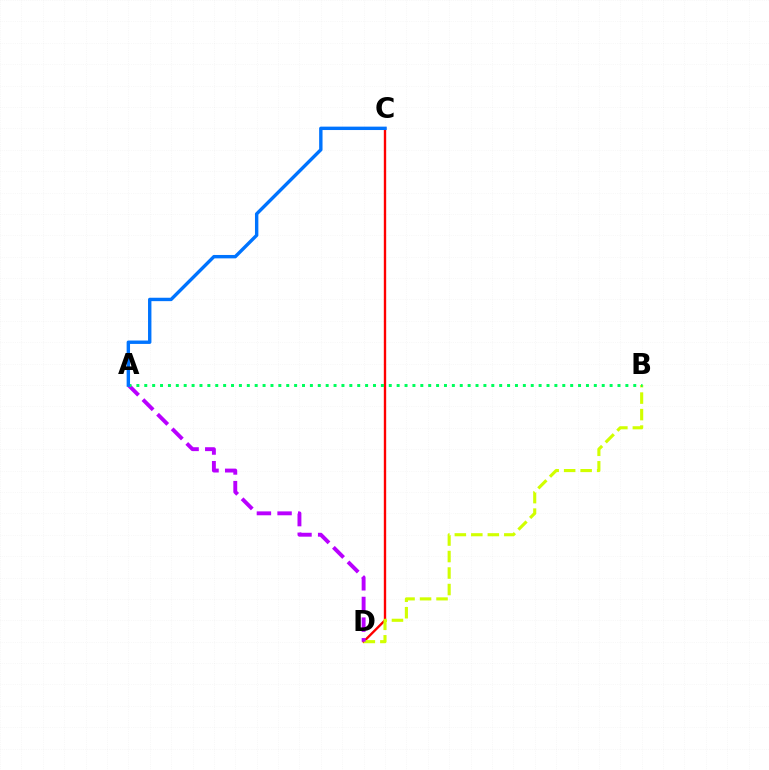{('C', 'D'): [{'color': '#ff0000', 'line_style': 'solid', 'thickness': 1.7}], ('B', 'D'): [{'color': '#d1ff00', 'line_style': 'dashed', 'thickness': 2.24}], ('A', 'D'): [{'color': '#b900ff', 'line_style': 'dashed', 'thickness': 2.81}], ('A', 'B'): [{'color': '#00ff5c', 'line_style': 'dotted', 'thickness': 2.14}], ('A', 'C'): [{'color': '#0074ff', 'line_style': 'solid', 'thickness': 2.45}]}